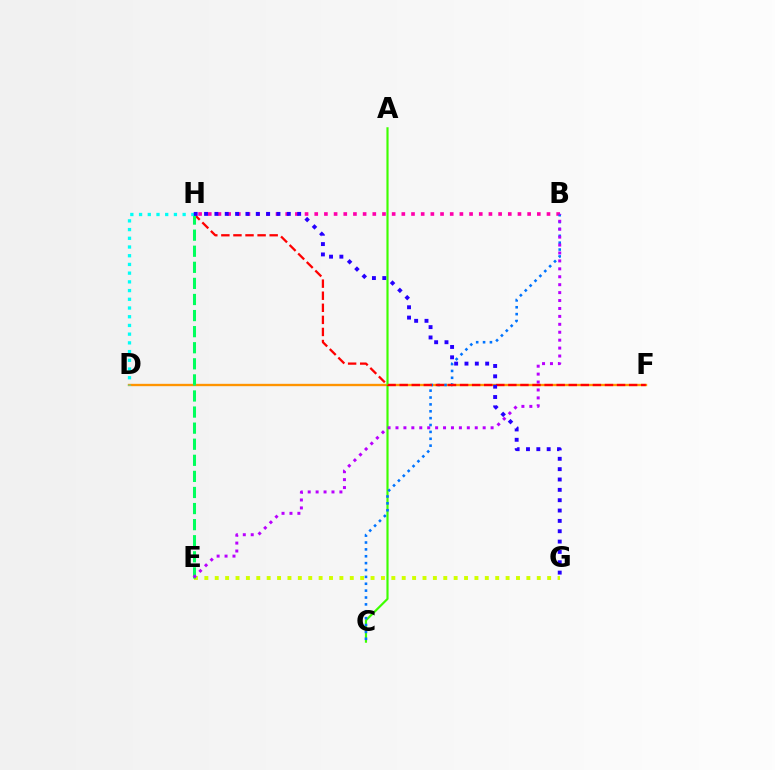{('D', 'F'): [{'color': '#ff9400', 'line_style': 'solid', 'thickness': 1.69}], ('A', 'C'): [{'color': '#3dff00', 'line_style': 'solid', 'thickness': 1.56}], ('B', 'H'): [{'color': '#ff00ac', 'line_style': 'dotted', 'thickness': 2.63}], ('B', 'C'): [{'color': '#0074ff', 'line_style': 'dotted', 'thickness': 1.87}], ('E', 'G'): [{'color': '#d1ff00', 'line_style': 'dotted', 'thickness': 2.82}], ('F', 'H'): [{'color': '#ff0000', 'line_style': 'dashed', 'thickness': 1.64}], ('E', 'H'): [{'color': '#00ff5c', 'line_style': 'dashed', 'thickness': 2.18}], ('D', 'H'): [{'color': '#00fff6', 'line_style': 'dotted', 'thickness': 2.37}], ('B', 'E'): [{'color': '#b900ff', 'line_style': 'dotted', 'thickness': 2.15}], ('G', 'H'): [{'color': '#2500ff', 'line_style': 'dotted', 'thickness': 2.81}]}